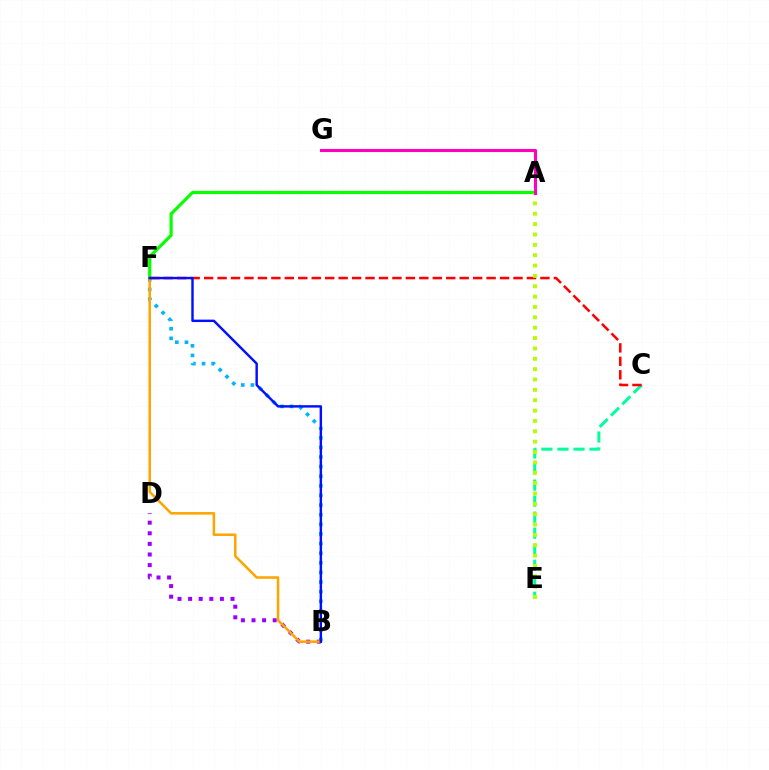{('B', 'D'): [{'color': '#9b00ff', 'line_style': 'dotted', 'thickness': 2.88}], ('B', 'F'): [{'color': '#00b5ff', 'line_style': 'dotted', 'thickness': 2.61}, {'color': '#ffa500', 'line_style': 'solid', 'thickness': 1.83}, {'color': '#0010ff', 'line_style': 'solid', 'thickness': 1.75}], ('A', 'F'): [{'color': '#08ff00', 'line_style': 'solid', 'thickness': 2.31}], ('C', 'E'): [{'color': '#00ff9d', 'line_style': 'dashed', 'thickness': 2.18}], ('C', 'F'): [{'color': '#ff0000', 'line_style': 'dashed', 'thickness': 1.83}], ('A', 'E'): [{'color': '#b3ff00', 'line_style': 'dotted', 'thickness': 2.81}], ('A', 'G'): [{'color': '#ff00bd', 'line_style': 'solid', 'thickness': 2.2}]}